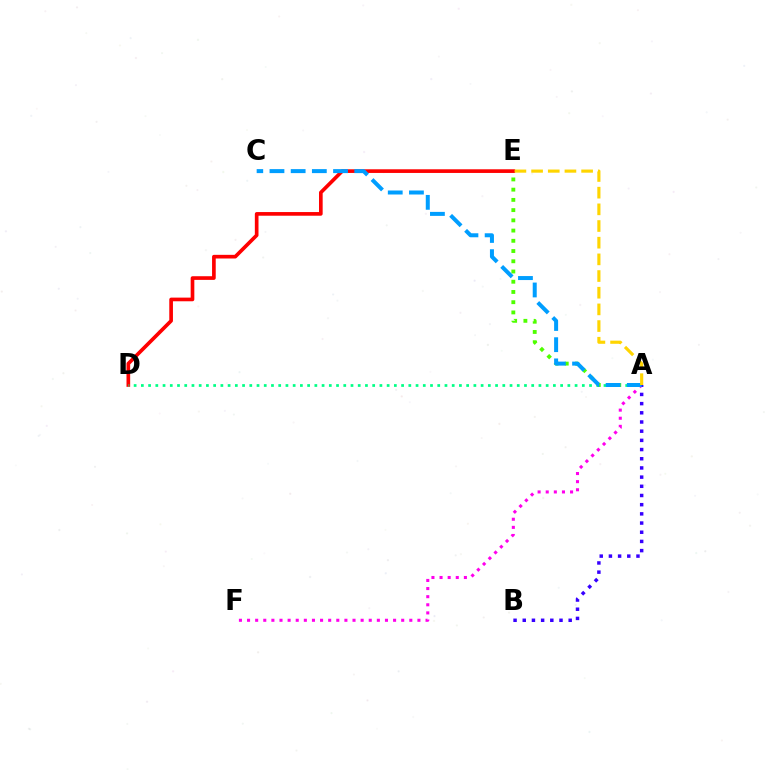{('D', 'E'): [{'color': '#ff0000', 'line_style': 'solid', 'thickness': 2.64}], ('A', 'D'): [{'color': '#00ff86', 'line_style': 'dotted', 'thickness': 1.96}], ('A', 'E'): [{'color': '#4fff00', 'line_style': 'dotted', 'thickness': 2.78}, {'color': '#ffd500', 'line_style': 'dashed', 'thickness': 2.27}], ('A', 'F'): [{'color': '#ff00ed', 'line_style': 'dotted', 'thickness': 2.2}], ('A', 'B'): [{'color': '#3700ff', 'line_style': 'dotted', 'thickness': 2.5}], ('A', 'C'): [{'color': '#009eff', 'line_style': 'dashed', 'thickness': 2.88}]}